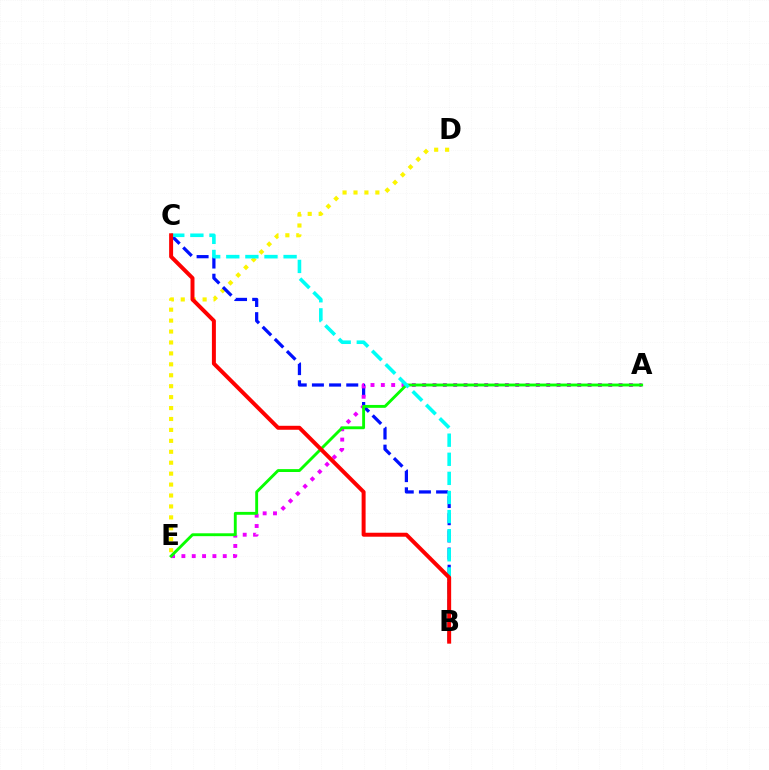{('D', 'E'): [{'color': '#fcf500', 'line_style': 'dotted', 'thickness': 2.97}], ('B', 'C'): [{'color': '#0010ff', 'line_style': 'dashed', 'thickness': 2.33}, {'color': '#00fff6', 'line_style': 'dashed', 'thickness': 2.59}, {'color': '#ff0000', 'line_style': 'solid', 'thickness': 2.86}], ('A', 'E'): [{'color': '#ee00ff', 'line_style': 'dotted', 'thickness': 2.81}, {'color': '#08ff00', 'line_style': 'solid', 'thickness': 2.07}]}